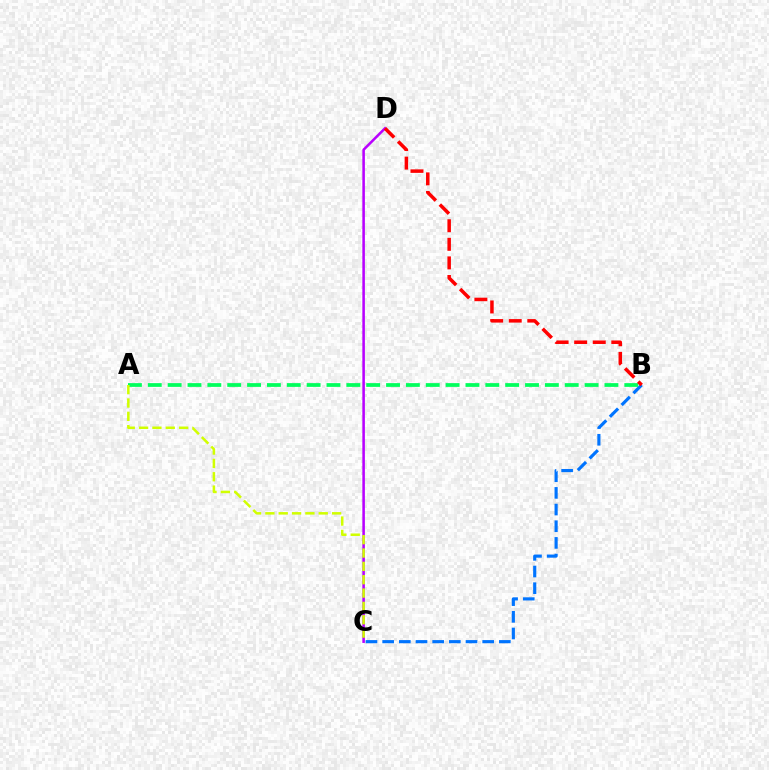{('C', 'D'): [{'color': '#b900ff', 'line_style': 'solid', 'thickness': 1.84}], ('B', 'C'): [{'color': '#0074ff', 'line_style': 'dashed', 'thickness': 2.26}], ('A', 'B'): [{'color': '#00ff5c', 'line_style': 'dashed', 'thickness': 2.7}], ('B', 'D'): [{'color': '#ff0000', 'line_style': 'dashed', 'thickness': 2.52}], ('A', 'C'): [{'color': '#d1ff00', 'line_style': 'dashed', 'thickness': 1.81}]}